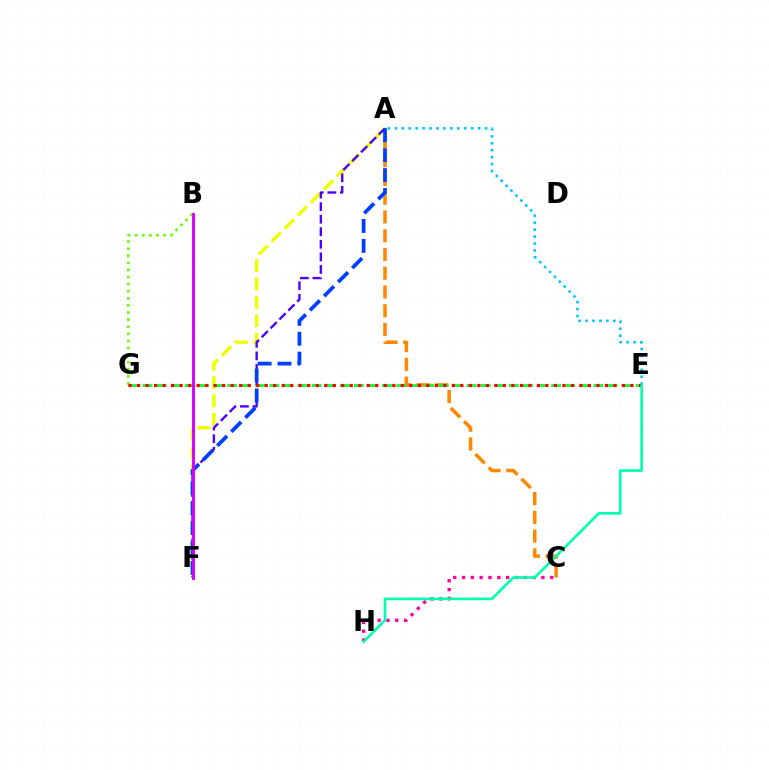{('A', 'C'): [{'color': '#ff8800', 'line_style': 'dashed', 'thickness': 2.55}], ('B', 'G'): [{'color': '#66ff00', 'line_style': 'dotted', 'thickness': 1.93}], ('A', 'F'): [{'color': '#eeff00', 'line_style': 'dashed', 'thickness': 2.5}, {'color': '#4f00ff', 'line_style': 'dashed', 'thickness': 1.71}, {'color': '#003fff', 'line_style': 'dashed', 'thickness': 2.7}], ('E', 'G'): [{'color': '#00ff27', 'line_style': 'dashed', 'thickness': 1.91}, {'color': '#ff0000', 'line_style': 'dotted', 'thickness': 2.31}], ('C', 'H'): [{'color': '#ff00a0', 'line_style': 'dotted', 'thickness': 2.4}], ('A', 'E'): [{'color': '#00c7ff', 'line_style': 'dotted', 'thickness': 1.89}], ('B', 'F'): [{'color': '#d600ff', 'line_style': 'solid', 'thickness': 2.09}], ('E', 'H'): [{'color': '#00ffaf', 'line_style': 'solid', 'thickness': 1.91}]}